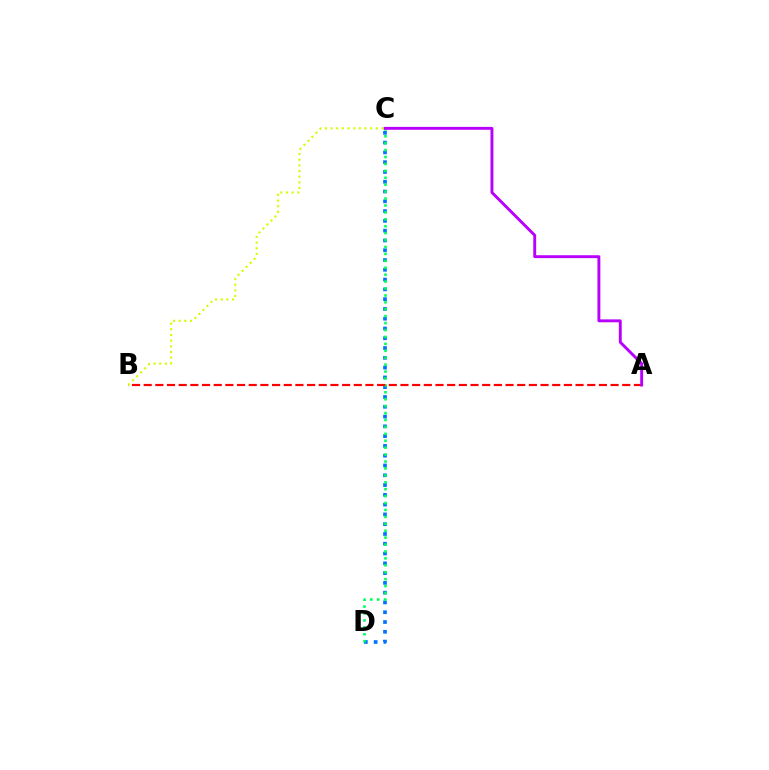{('C', 'D'): [{'color': '#0074ff', 'line_style': 'dotted', 'thickness': 2.66}, {'color': '#00ff5c', 'line_style': 'dotted', 'thickness': 1.88}], ('A', 'B'): [{'color': '#ff0000', 'line_style': 'dashed', 'thickness': 1.59}], ('A', 'C'): [{'color': '#b900ff', 'line_style': 'solid', 'thickness': 2.09}], ('B', 'C'): [{'color': '#d1ff00', 'line_style': 'dotted', 'thickness': 1.54}]}